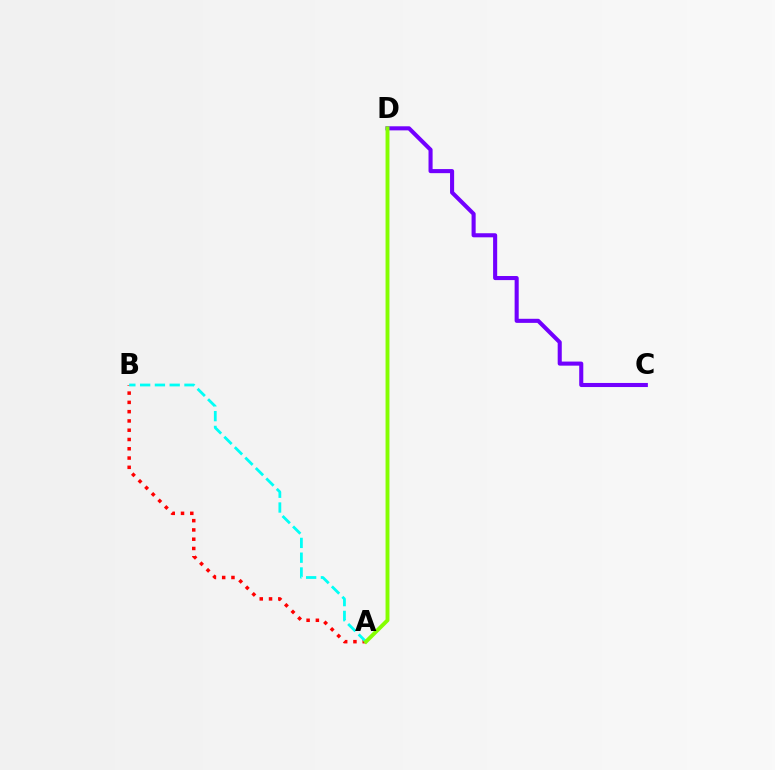{('C', 'D'): [{'color': '#7200ff', 'line_style': 'solid', 'thickness': 2.94}], ('A', 'B'): [{'color': '#ff0000', 'line_style': 'dotted', 'thickness': 2.52}, {'color': '#00fff6', 'line_style': 'dashed', 'thickness': 2.01}], ('A', 'D'): [{'color': '#84ff00', 'line_style': 'solid', 'thickness': 2.81}]}